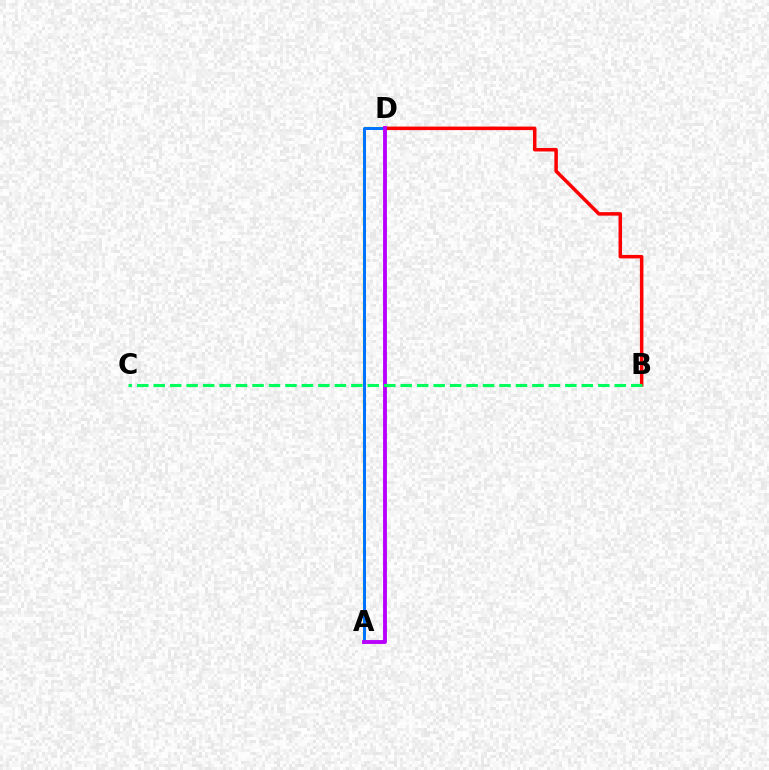{('B', 'D'): [{'color': '#ff0000', 'line_style': 'solid', 'thickness': 2.52}], ('A', 'D'): [{'color': '#d1ff00', 'line_style': 'dashed', 'thickness': 1.66}, {'color': '#0074ff', 'line_style': 'solid', 'thickness': 2.16}, {'color': '#b900ff', 'line_style': 'solid', 'thickness': 2.78}], ('B', 'C'): [{'color': '#00ff5c', 'line_style': 'dashed', 'thickness': 2.24}]}